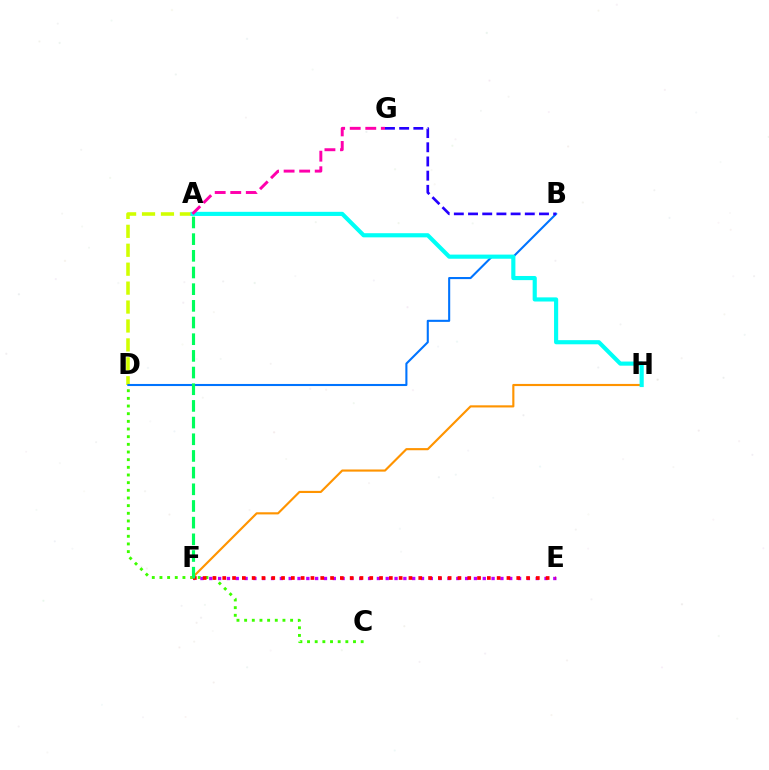{('C', 'D'): [{'color': '#3dff00', 'line_style': 'dotted', 'thickness': 2.08}], ('A', 'D'): [{'color': '#d1ff00', 'line_style': 'dashed', 'thickness': 2.57}], ('E', 'F'): [{'color': '#b900ff', 'line_style': 'dotted', 'thickness': 2.4}, {'color': '#ff0000', 'line_style': 'dotted', 'thickness': 2.66}], ('B', 'D'): [{'color': '#0074ff', 'line_style': 'solid', 'thickness': 1.5}], ('B', 'G'): [{'color': '#2500ff', 'line_style': 'dashed', 'thickness': 1.93}], ('F', 'H'): [{'color': '#ff9400', 'line_style': 'solid', 'thickness': 1.54}], ('A', 'H'): [{'color': '#00fff6', 'line_style': 'solid', 'thickness': 2.98}], ('A', 'F'): [{'color': '#00ff5c', 'line_style': 'dashed', 'thickness': 2.27}], ('A', 'G'): [{'color': '#ff00ac', 'line_style': 'dashed', 'thickness': 2.11}]}